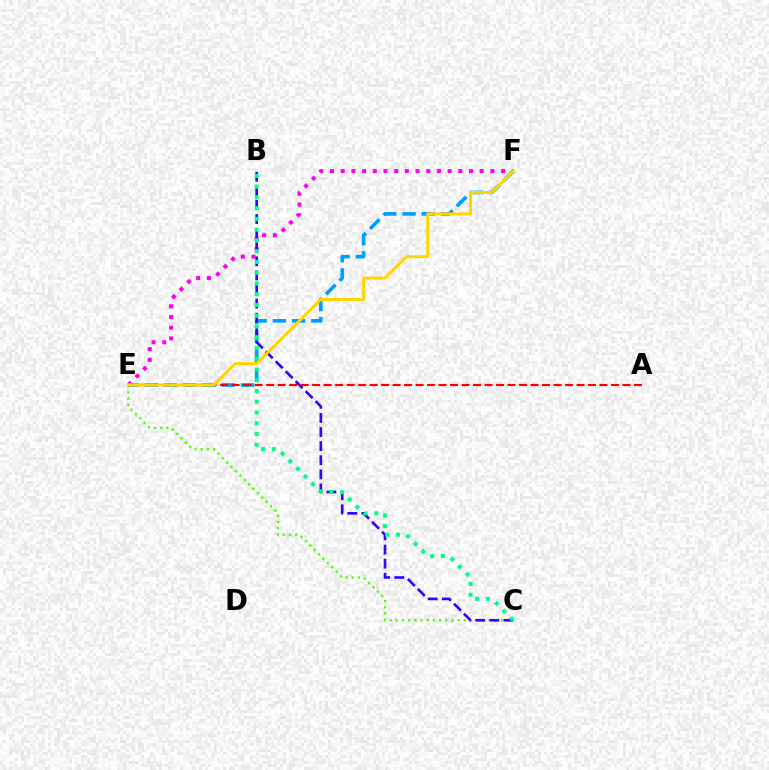{('E', 'F'): [{'color': '#ff00ed', 'line_style': 'dotted', 'thickness': 2.91}, {'color': '#009eff', 'line_style': 'dashed', 'thickness': 2.61}, {'color': '#ffd500', 'line_style': 'solid', 'thickness': 2.14}], ('C', 'E'): [{'color': '#4fff00', 'line_style': 'dotted', 'thickness': 1.68}], ('B', 'C'): [{'color': '#3700ff', 'line_style': 'dashed', 'thickness': 1.91}, {'color': '#00ff86', 'line_style': 'dotted', 'thickness': 2.92}], ('A', 'E'): [{'color': '#ff0000', 'line_style': 'dashed', 'thickness': 1.56}]}